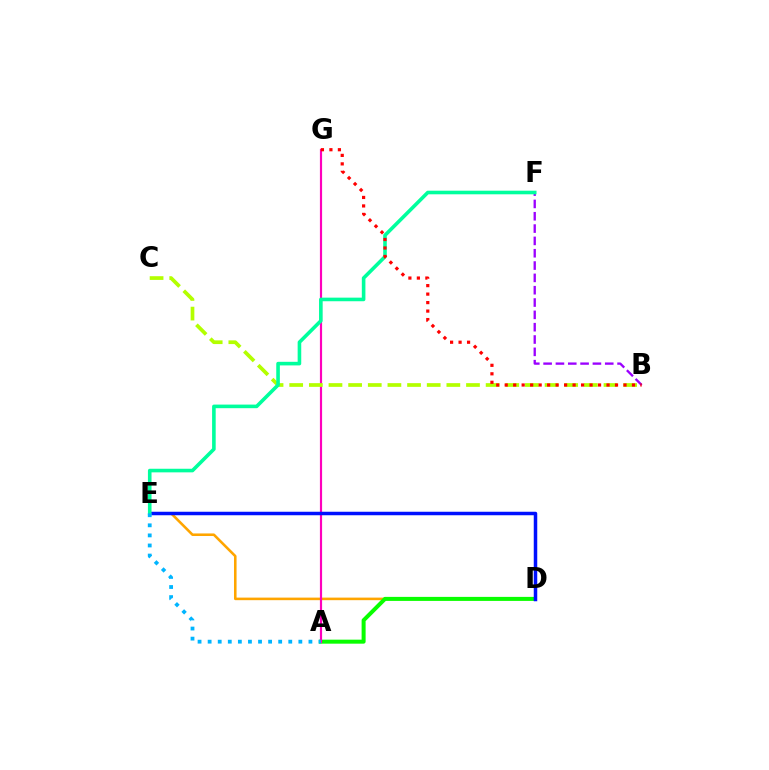{('B', 'F'): [{'color': '#9b00ff', 'line_style': 'dashed', 'thickness': 1.67}], ('D', 'E'): [{'color': '#ffa500', 'line_style': 'solid', 'thickness': 1.85}, {'color': '#0010ff', 'line_style': 'solid', 'thickness': 2.52}], ('A', 'D'): [{'color': '#08ff00', 'line_style': 'solid', 'thickness': 2.88}], ('A', 'G'): [{'color': '#ff00bd', 'line_style': 'solid', 'thickness': 1.57}], ('B', 'C'): [{'color': '#b3ff00', 'line_style': 'dashed', 'thickness': 2.67}], ('E', 'F'): [{'color': '#00ff9d', 'line_style': 'solid', 'thickness': 2.59}], ('B', 'G'): [{'color': '#ff0000', 'line_style': 'dotted', 'thickness': 2.31}], ('A', 'E'): [{'color': '#00b5ff', 'line_style': 'dotted', 'thickness': 2.74}]}